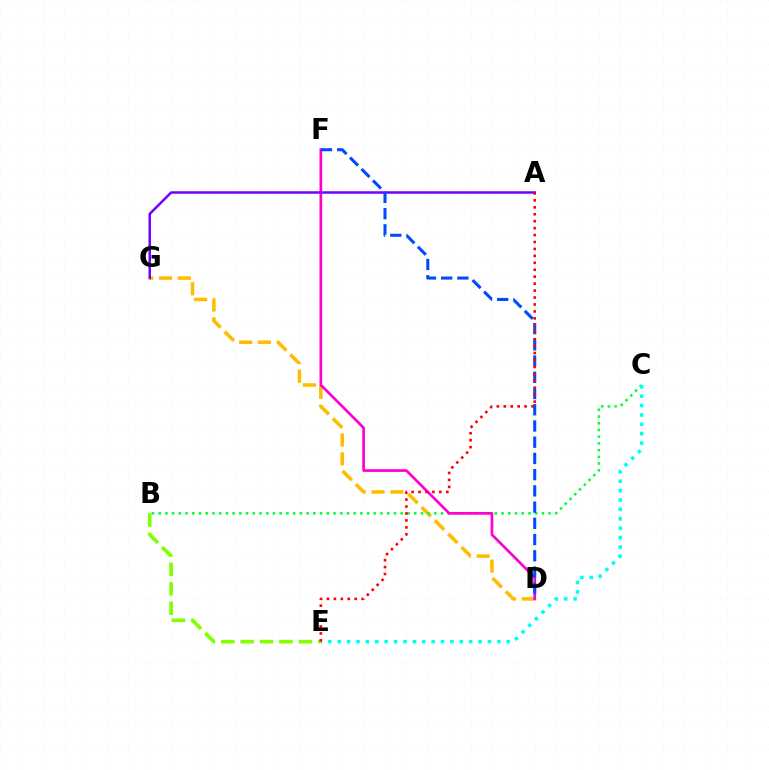{('D', 'G'): [{'color': '#ffbd00', 'line_style': 'dashed', 'thickness': 2.56}], ('B', 'C'): [{'color': '#00ff39', 'line_style': 'dotted', 'thickness': 1.83}], ('C', 'E'): [{'color': '#00fff6', 'line_style': 'dotted', 'thickness': 2.55}], ('D', 'F'): [{'color': '#ff00cf', 'line_style': 'solid', 'thickness': 1.95}, {'color': '#004bff', 'line_style': 'dashed', 'thickness': 2.2}], ('A', 'G'): [{'color': '#7200ff', 'line_style': 'solid', 'thickness': 1.79}], ('B', 'E'): [{'color': '#84ff00', 'line_style': 'dashed', 'thickness': 2.63}], ('A', 'E'): [{'color': '#ff0000', 'line_style': 'dotted', 'thickness': 1.89}]}